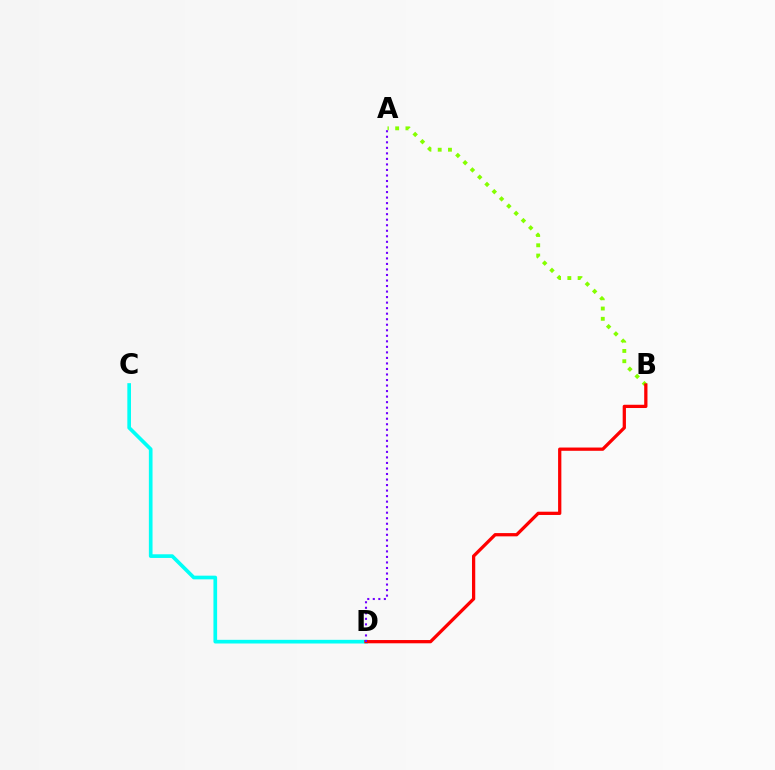{('C', 'D'): [{'color': '#00fff6', 'line_style': 'solid', 'thickness': 2.64}], ('A', 'B'): [{'color': '#84ff00', 'line_style': 'dotted', 'thickness': 2.79}], ('B', 'D'): [{'color': '#ff0000', 'line_style': 'solid', 'thickness': 2.35}], ('A', 'D'): [{'color': '#7200ff', 'line_style': 'dotted', 'thickness': 1.5}]}